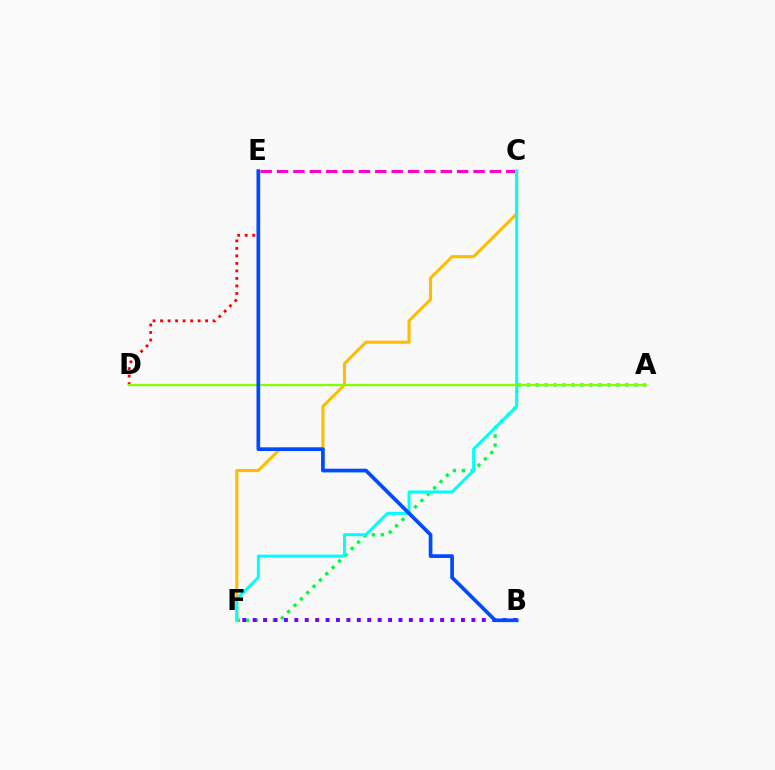{('A', 'F'): [{'color': '#00ff39', 'line_style': 'dotted', 'thickness': 2.43}], ('C', 'E'): [{'color': '#ff00cf', 'line_style': 'dashed', 'thickness': 2.22}], ('C', 'F'): [{'color': '#ffbd00', 'line_style': 'solid', 'thickness': 2.23}, {'color': '#00fff6', 'line_style': 'solid', 'thickness': 2.16}], ('D', 'E'): [{'color': '#ff0000', 'line_style': 'dotted', 'thickness': 2.04}], ('A', 'D'): [{'color': '#84ff00', 'line_style': 'solid', 'thickness': 1.64}], ('B', 'F'): [{'color': '#7200ff', 'line_style': 'dotted', 'thickness': 2.83}], ('B', 'E'): [{'color': '#004bff', 'line_style': 'solid', 'thickness': 2.67}]}